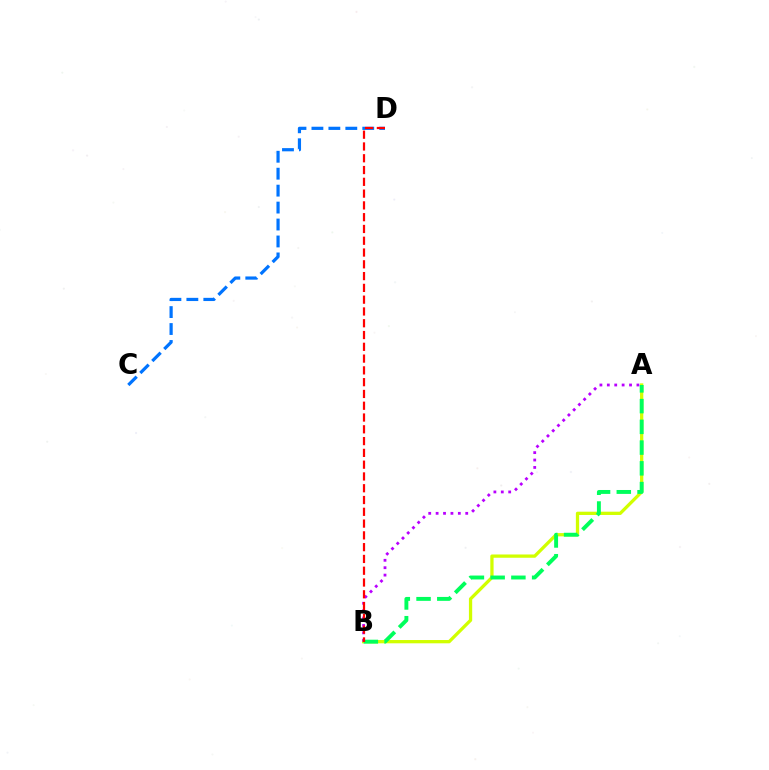{('A', 'B'): [{'color': '#d1ff00', 'line_style': 'solid', 'thickness': 2.36}, {'color': '#b900ff', 'line_style': 'dotted', 'thickness': 2.01}, {'color': '#00ff5c', 'line_style': 'dashed', 'thickness': 2.82}], ('C', 'D'): [{'color': '#0074ff', 'line_style': 'dashed', 'thickness': 2.3}], ('B', 'D'): [{'color': '#ff0000', 'line_style': 'dashed', 'thickness': 1.6}]}